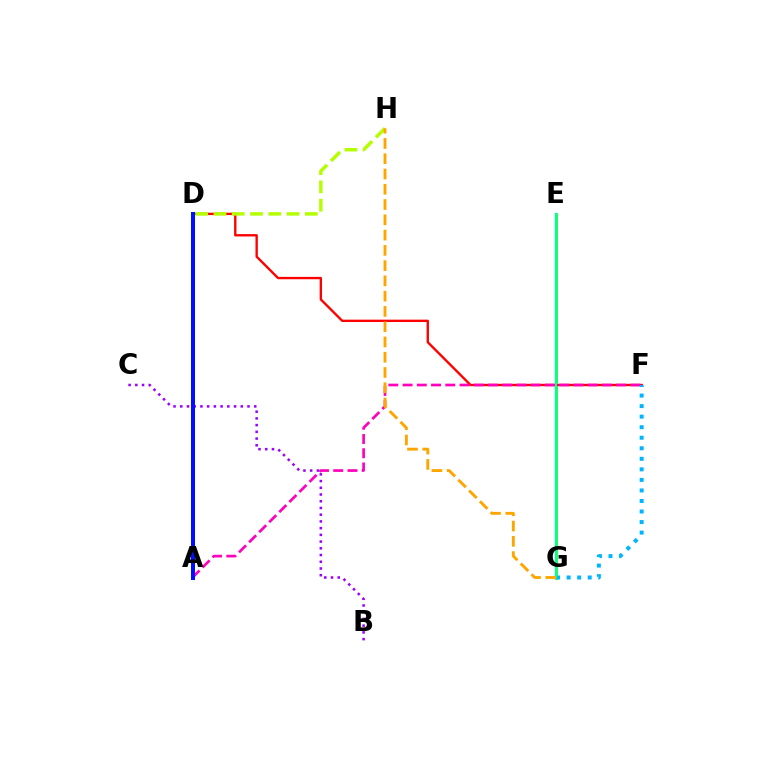{('E', 'G'): [{'color': '#08ff00', 'line_style': 'solid', 'thickness': 1.89}, {'color': '#00ff9d', 'line_style': 'solid', 'thickness': 1.63}], ('D', 'F'): [{'color': '#ff0000', 'line_style': 'solid', 'thickness': 1.7}], ('A', 'F'): [{'color': '#ff00bd', 'line_style': 'dashed', 'thickness': 1.93}], ('D', 'H'): [{'color': '#b3ff00', 'line_style': 'dashed', 'thickness': 2.48}], ('F', 'G'): [{'color': '#00b5ff', 'line_style': 'dotted', 'thickness': 2.86}], ('B', 'C'): [{'color': '#9b00ff', 'line_style': 'dotted', 'thickness': 1.83}], ('A', 'D'): [{'color': '#0010ff', 'line_style': 'solid', 'thickness': 2.89}], ('G', 'H'): [{'color': '#ffa500', 'line_style': 'dashed', 'thickness': 2.07}]}